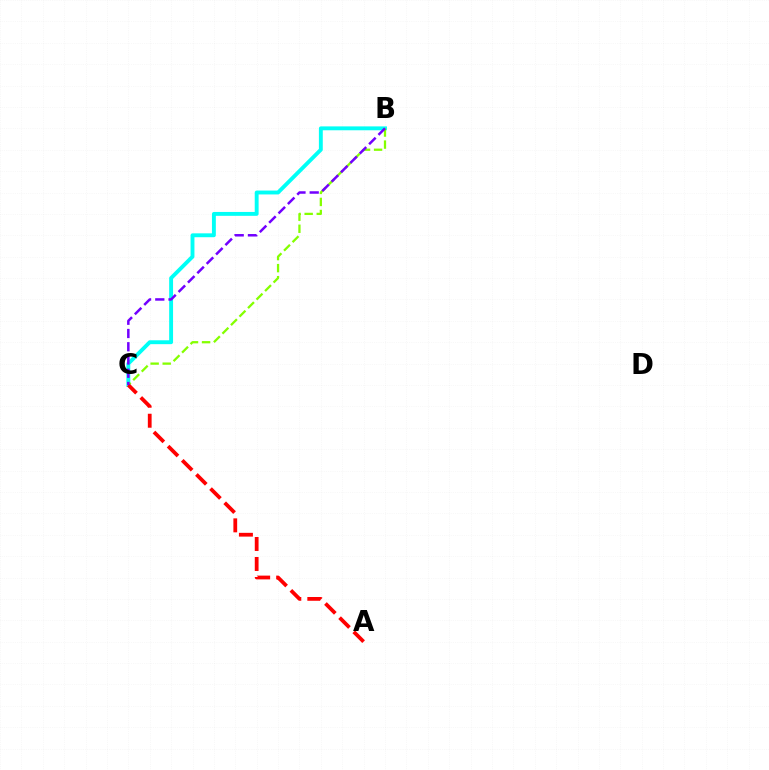{('B', 'C'): [{'color': '#00fff6', 'line_style': 'solid', 'thickness': 2.8}, {'color': '#84ff00', 'line_style': 'dashed', 'thickness': 1.64}, {'color': '#7200ff', 'line_style': 'dashed', 'thickness': 1.8}], ('A', 'C'): [{'color': '#ff0000', 'line_style': 'dashed', 'thickness': 2.72}]}